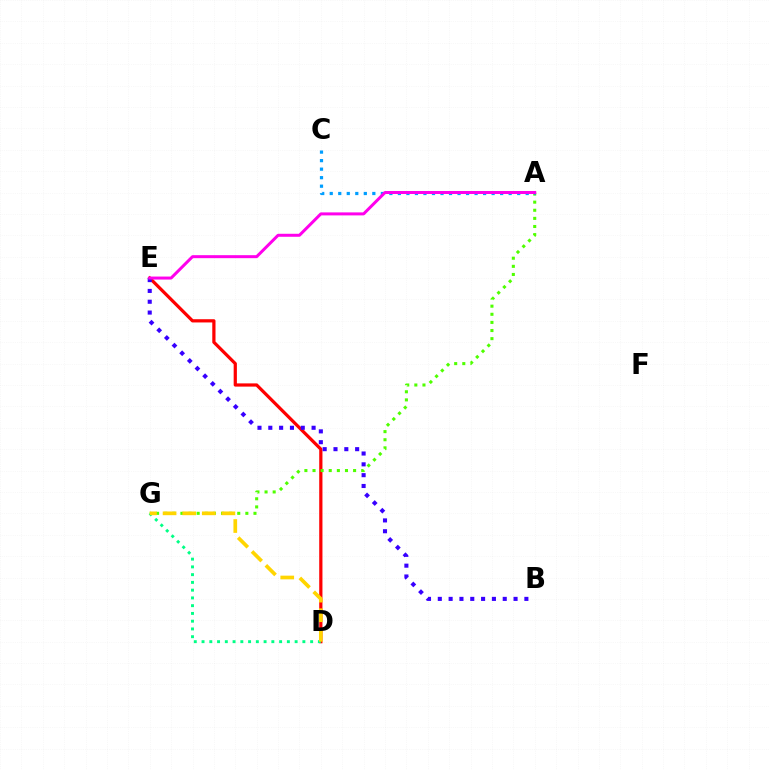{('D', 'E'): [{'color': '#ff0000', 'line_style': 'solid', 'thickness': 2.33}], ('A', 'G'): [{'color': '#4fff00', 'line_style': 'dotted', 'thickness': 2.21}], ('D', 'G'): [{'color': '#00ff86', 'line_style': 'dotted', 'thickness': 2.11}, {'color': '#ffd500', 'line_style': 'dashed', 'thickness': 2.66}], ('B', 'E'): [{'color': '#3700ff', 'line_style': 'dotted', 'thickness': 2.94}], ('A', 'C'): [{'color': '#009eff', 'line_style': 'dotted', 'thickness': 2.32}], ('A', 'E'): [{'color': '#ff00ed', 'line_style': 'solid', 'thickness': 2.16}]}